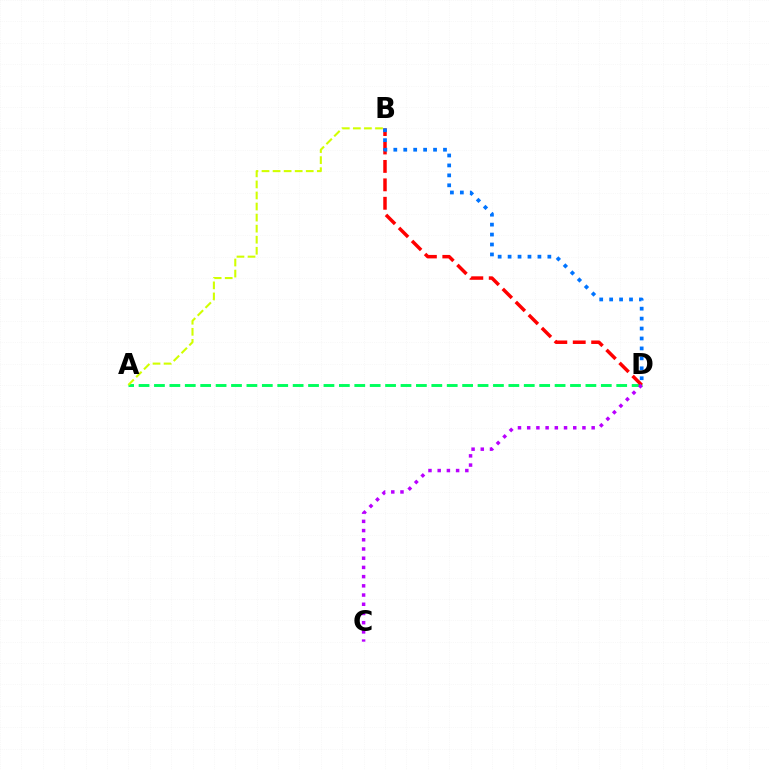{('A', 'D'): [{'color': '#00ff5c', 'line_style': 'dashed', 'thickness': 2.09}], ('B', 'D'): [{'color': '#ff0000', 'line_style': 'dashed', 'thickness': 2.5}, {'color': '#0074ff', 'line_style': 'dotted', 'thickness': 2.7}], ('A', 'B'): [{'color': '#d1ff00', 'line_style': 'dashed', 'thickness': 1.5}], ('C', 'D'): [{'color': '#b900ff', 'line_style': 'dotted', 'thickness': 2.5}]}